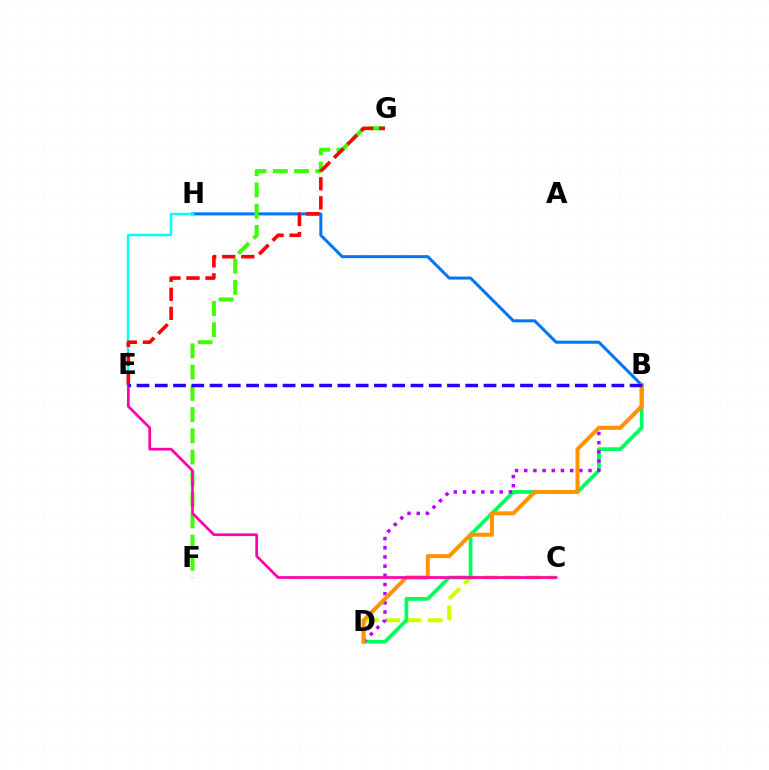{('C', 'D'): [{'color': '#d1ff00', 'line_style': 'dashed', 'thickness': 2.91}], ('B', 'H'): [{'color': '#0074ff', 'line_style': 'solid', 'thickness': 2.16}], ('F', 'G'): [{'color': '#3dff00', 'line_style': 'dashed', 'thickness': 2.89}], ('E', 'H'): [{'color': '#00fff6', 'line_style': 'solid', 'thickness': 1.76}], ('B', 'D'): [{'color': '#00ff5c', 'line_style': 'solid', 'thickness': 2.69}, {'color': '#b900ff', 'line_style': 'dotted', 'thickness': 2.5}, {'color': '#ff9400', 'line_style': 'solid', 'thickness': 2.89}], ('E', 'G'): [{'color': '#ff0000', 'line_style': 'dashed', 'thickness': 2.59}], ('C', 'E'): [{'color': '#ff00ac', 'line_style': 'solid', 'thickness': 1.95}], ('B', 'E'): [{'color': '#2500ff', 'line_style': 'dashed', 'thickness': 2.48}]}